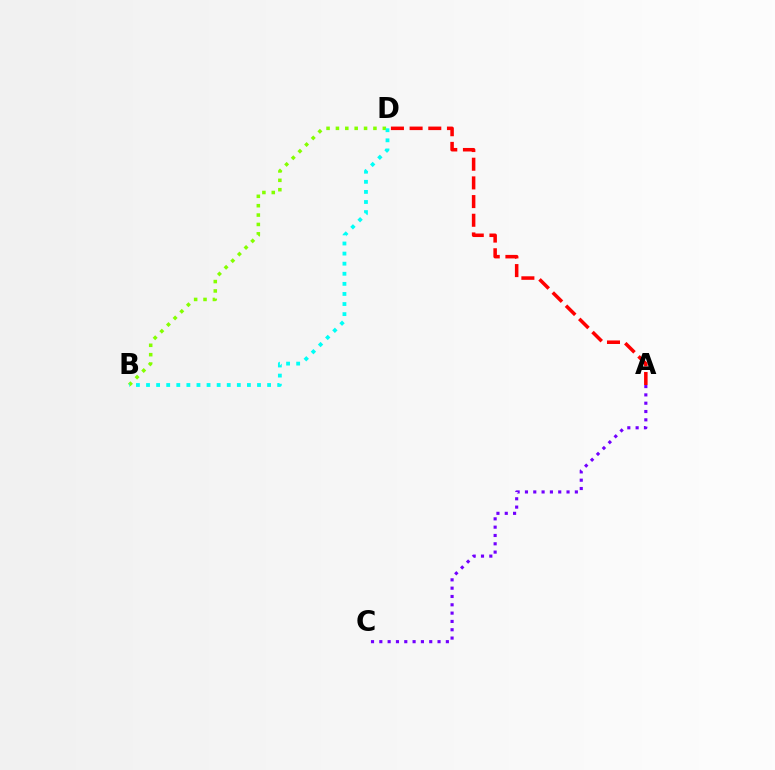{('B', 'D'): [{'color': '#84ff00', 'line_style': 'dotted', 'thickness': 2.55}, {'color': '#00fff6', 'line_style': 'dotted', 'thickness': 2.74}], ('A', 'C'): [{'color': '#7200ff', 'line_style': 'dotted', 'thickness': 2.26}], ('A', 'D'): [{'color': '#ff0000', 'line_style': 'dashed', 'thickness': 2.54}]}